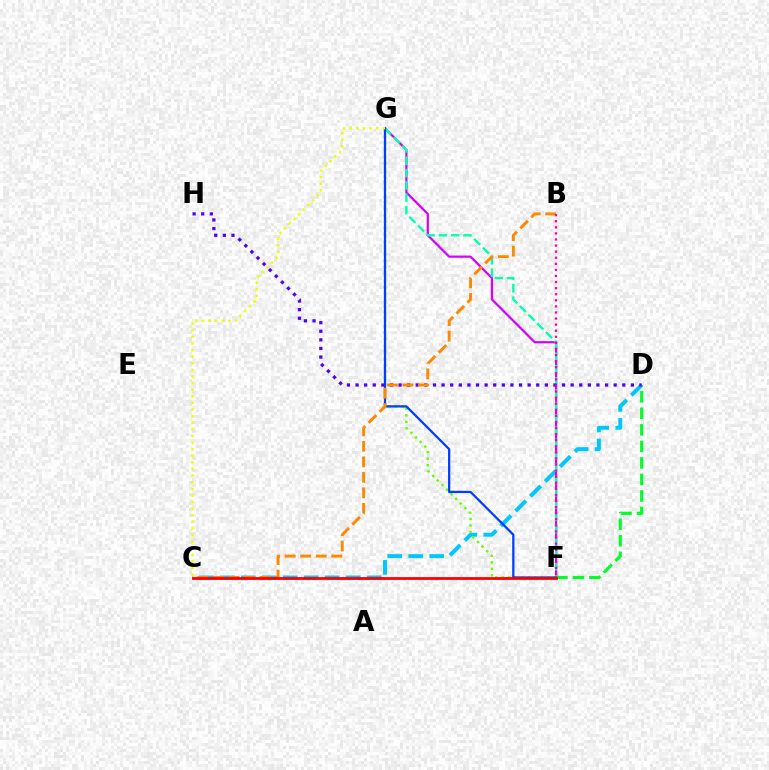{('C', 'D'): [{'color': '#00c7ff', 'line_style': 'dashed', 'thickness': 2.85}], ('F', 'G'): [{'color': '#d600ff', 'line_style': 'solid', 'thickness': 1.6}, {'color': '#00ffaf', 'line_style': 'dashed', 'thickness': 1.67}, {'color': '#66ff00', 'line_style': 'dotted', 'thickness': 1.77}, {'color': '#003fff', 'line_style': 'solid', 'thickness': 1.63}], ('D', 'F'): [{'color': '#00ff27', 'line_style': 'dashed', 'thickness': 2.25}], ('D', 'H'): [{'color': '#4f00ff', 'line_style': 'dotted', 'thickness': 2.34}], ('B', 'C'): [{'color': '#ff8800', 'line_style': 'dashed', 'thickness': 2.11}], ('C', 'F'): [{'color': '#ff0000', 'line_style': 'solid', 'thickness': 2.0}], ('B', 'F'): [{'color': '#ff00a0', 'line_style': 'dotted', 'thickness': 1.65}], ('C', 'G'): [{'color': '#eeff00', 'line_style': 'dotted', 'thickness': 1.8}]}